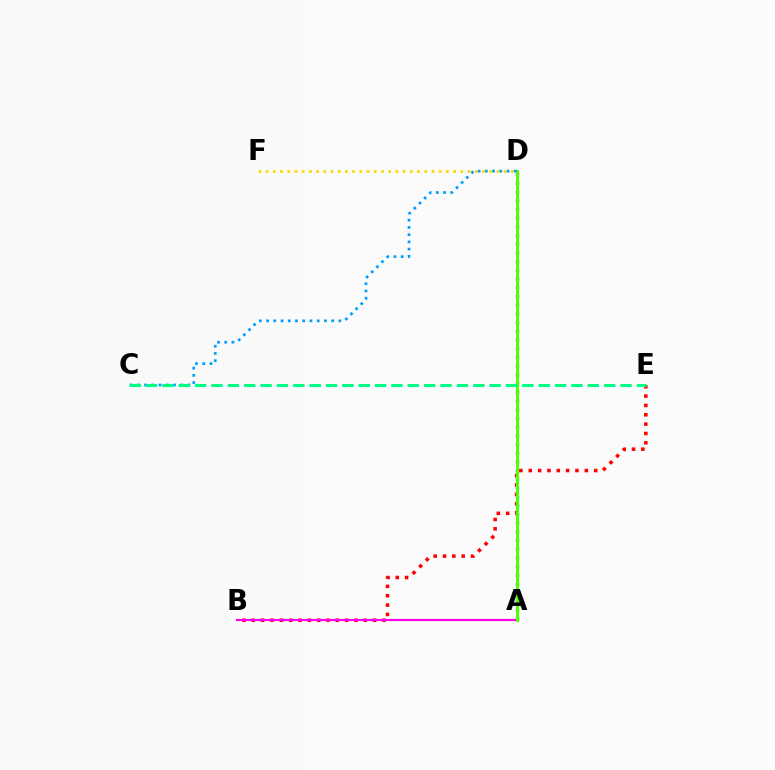{('B', 'E'): [{'color': '#ff0000', 'line_style': 'dotted', 'thickness': 2.54}], ('A', 'D'): [{'color': '#3700ff', 'line_style': 'dotted', 'thickness': 2.37}, {'color': '#4fff00', 'line_style': 'solid', 'thickness': 2.18}], ('A', 'B'): [{'color': '#ff00ed', 'line_style': 'solid', 'thickness': 1.55}], ('D', 'F'): [{'color': '#ffd500', 'line_style': 'dotted', 'thickness': 1.96}], ('C', 'D'): [{'color': '#009eff', 'line_style': 'dotted', 'thickness': 1.97}], ('C', 'E'): [{'color': '#00ff86', 'line_style': 'dashed', 'thickness': 2.22}]}